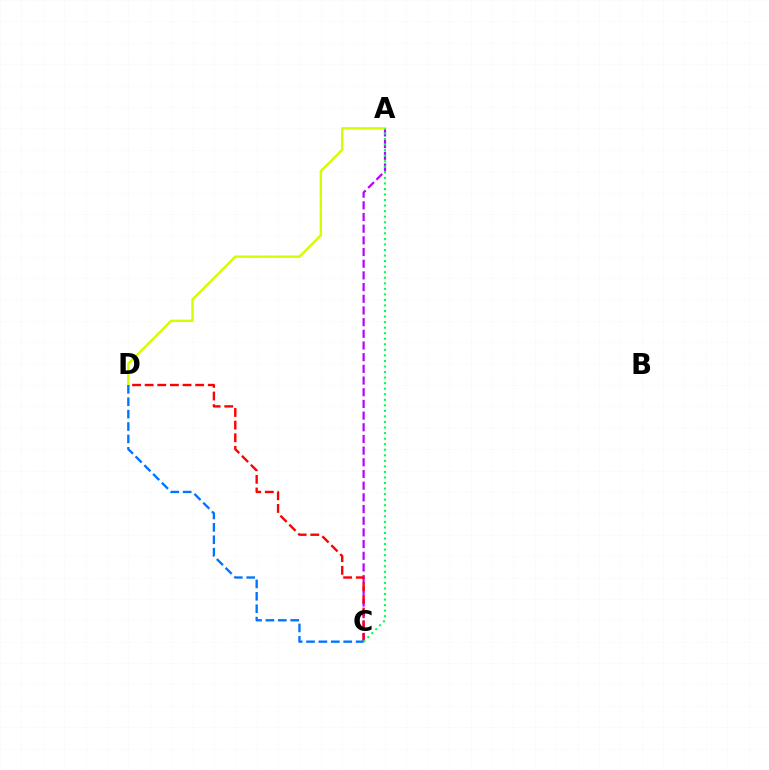{('A', 'C'): [{'color': '#b900ff', 'line_style': 'dashed', 'thickness': 1.59}, {'color': '#00ff5c', 'line_style': 'dotted', 'thickness': 1.51}], ('A', 'D'): [{'color': '#d1ff00', 'line_style': 'solid', 'thickness': 1.72}], ('C', 'D'): [{'color': '#ff0000', 'line_style': 'dashed', 'thickness': 1.71}, {'color': '#0074ff', 'line_style': 'dashed', 'thickness': 1.68}]}